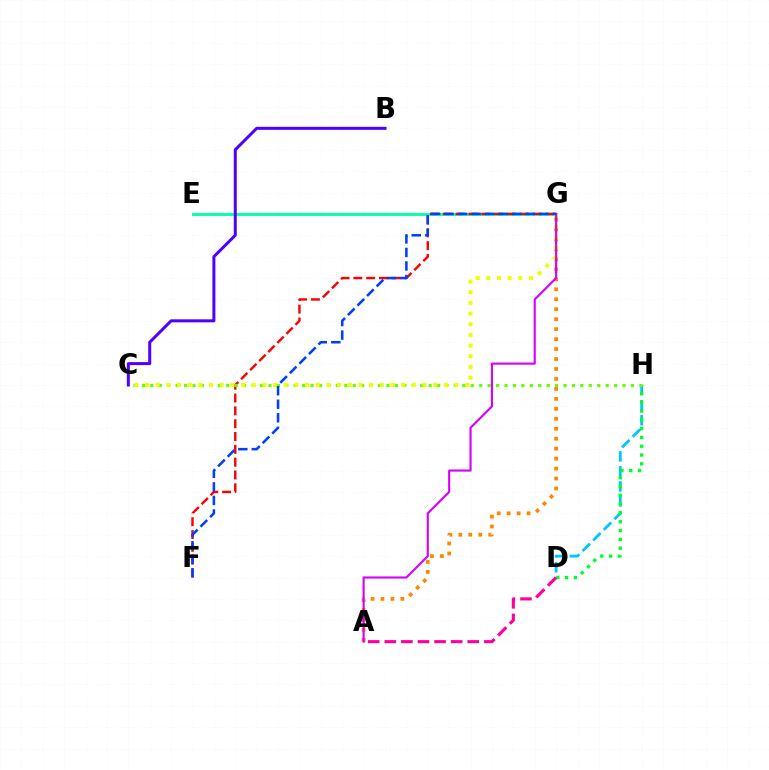{('E', 'G'): [{'color': '#00ffaf', 'line_style': 'solid', 'thickness': 2.05}], ('B', 'C'): [{'color': '#4f00ff', 'line_style': 'solid', 'thickness': 2.17}], ('A', 'G'): [{'color': '#ff8800', 'line_style': 'dotted', 'thickness': 2.71}, {'color': '#d600ff', 'line_style': 'solid', 'thickness': 1.53}], ('F', 'G'): [{'color': '#ff0000', 'line_style': 'dashed', 'thickness': 1.74}, {'color': '#003fff', 'line_style': 'dashed', 'thickness': 1.84}], ('D', 'H'): [{'color': '#00c7ff', 'line_style': 'dashed', 'thickness': 2.04}, {'color': '#00ff27', 'line_style': 'dotted', 'thickness': 2.39}], ('C', 'H'): [{'color': '#66ff00', 'line_style': 'dotted', 'thickness': 2.29}], ('C', 'G'): [{'color': '#eeff00', 'line_style': 'dotted', 'thickness': 2.9}], ('A', 'D'): [{'color': '#ff00a0', 'line_style': 'dashed', 'thickness': 2.25}]}